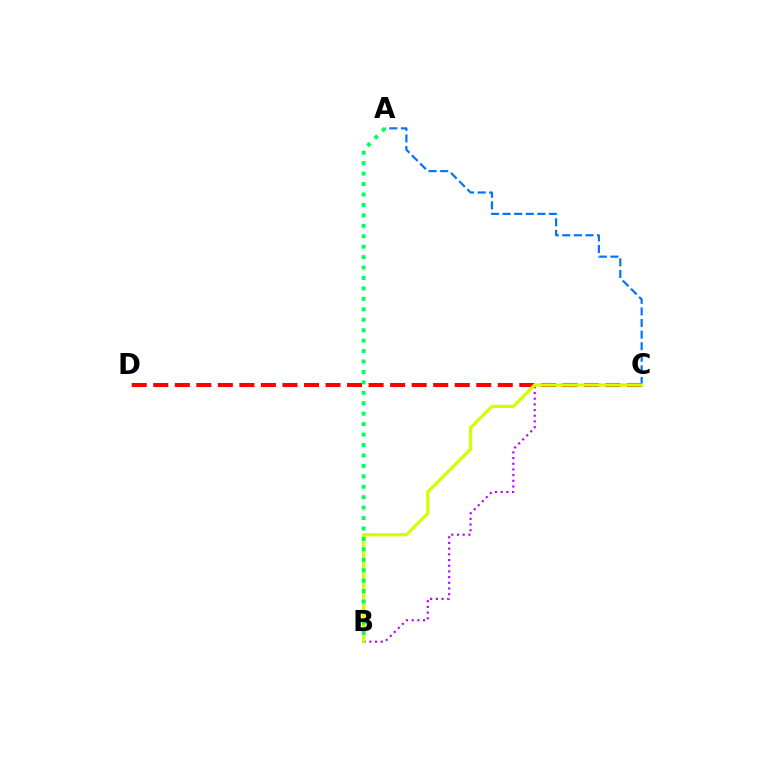{('A', 'C'): [{'color': '#0074ff', 'line_style': 'dashed', 'thickness': 1.57}], ('B', 'C'): [{'color': '#b900ff', 'line_style': 'dotted', 'thickness': 1.55}, {'color': '#d1ff00', 'line_style': 'solid', 'thickness': 2.31}], ('C', 'D'): [{'color': '#ff0000', 'line_style': 'dashed', 'thickness': 2.93}], ('A', 'B'): [{'color': '#00ff5c', 'line_style': 'dotted', 'thickness': 2.84}]}